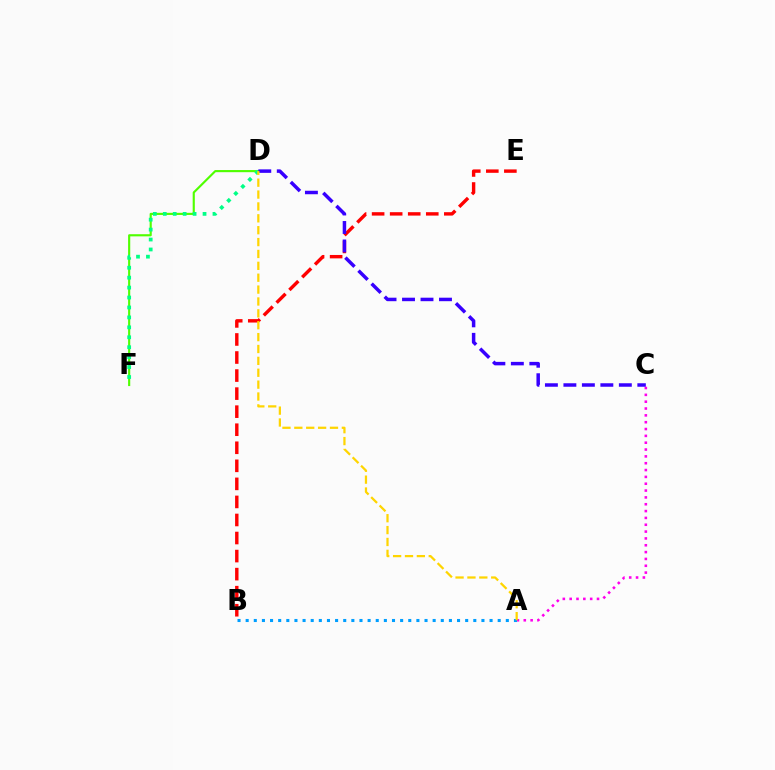{('B', 'E'): [{'color': '#ff0000', 'line_style': 'dashed', 'thickness': 2.45}], ('A', 'C'): [{'color': '#ff00ed', 'line_style': 'dotted', 'thickness': 1.86}], ('D', 'F'): [{'color': '#4fff00', 'line_style': 'solid', 'thickness': 1.54}, {'color': '#00ff86', 'line_style': 'dotted', 'thickness': 2.7}], ('C', 'D'): [{'color': '#3700ff', 'line_style': 'dashed', 'thickness': 2.51}], ('A', 'B'): [{'color': '#009eff', 'line_style': 'dotted', 'thickness': 2.21}], ('A', 'D'): [{'color': '#ffd500', 'line_style': 'dashed', 'thickness': 1.61}]}